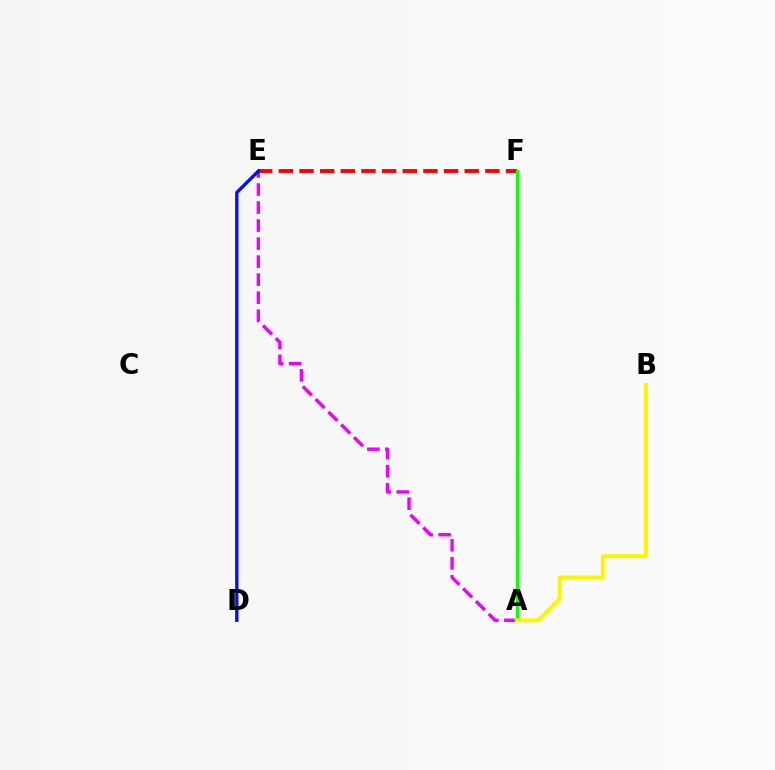{('A', 'F'): [{'color': '#00fff6', 'line_style': 'dotted', 'thickness': 2.02}, {'color': '#08ff00', 'line_style': 'solid', 'thickness': 2.1}], ('E', 'F'): [{'color': '#ff0000', 'line_style': 'dashed', 'thickness': 2.81}], ('A', 'E'): [{'color': '#ee00ff', 'line_style': 'dashed', 'thickness': 2.45}], ('D', 'E'): [{'color': '#0010ff', 'line_style': 'solid', 'thickness': 2.4}], ('A', 'B'): [{'color': '#fcf500', 'line_style': 'solid', 'thickness': 2.85}]}